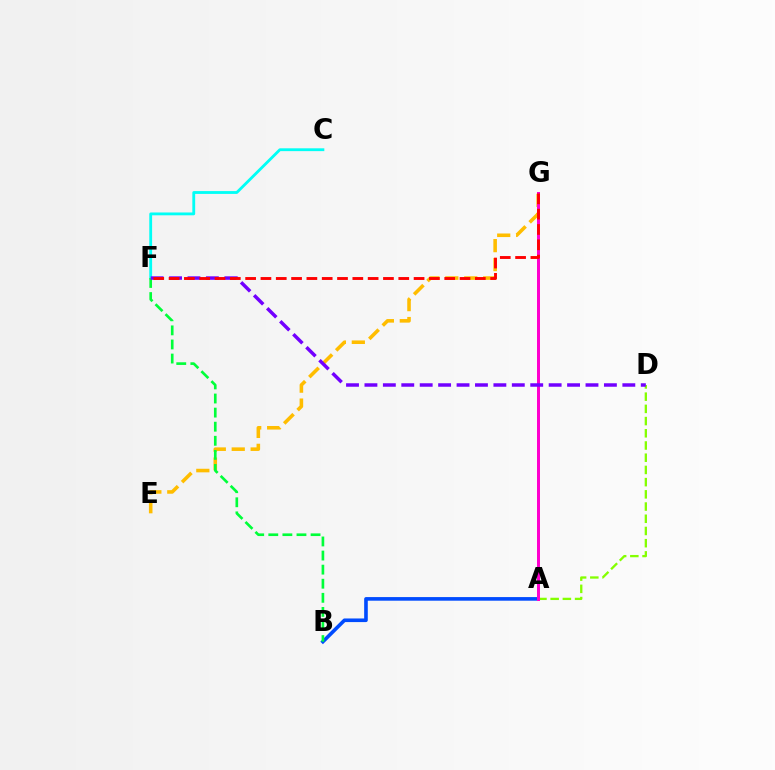{('A', 'D'): [{'color': '#84ff00', 'line_style': 'dashed', 'thickness': 1.66}], ('A', 'B'): [{'color': '#004bff', 'line_style': 'solid', 'thickness': 2.6}], ('E', 'G'): [{'color': '#ffbd00', 'line_style': 'dashed', 'thickness': 2.57}], ('A', 'G'): [{'color': '#ff00cf', 'line_style': 'solid', 'thickness': 2.15}], ('C', 'F'): [{'color': '#00fff6', 'line_style': 'solid', 'thickness': 2.03}], ('B', 'F'): [{'color': '#00ff39', 'line_style': 'dashed', 'thickness': 1.91}], ('D', 'F'): [{'color': '#7200ff', 'line_style': 'dashed', 'thickness': 2.5}], ('F', 'G'): [{'color': '#ff0000', 'line_style': 'dashed', 'thickness': 2.08}]}